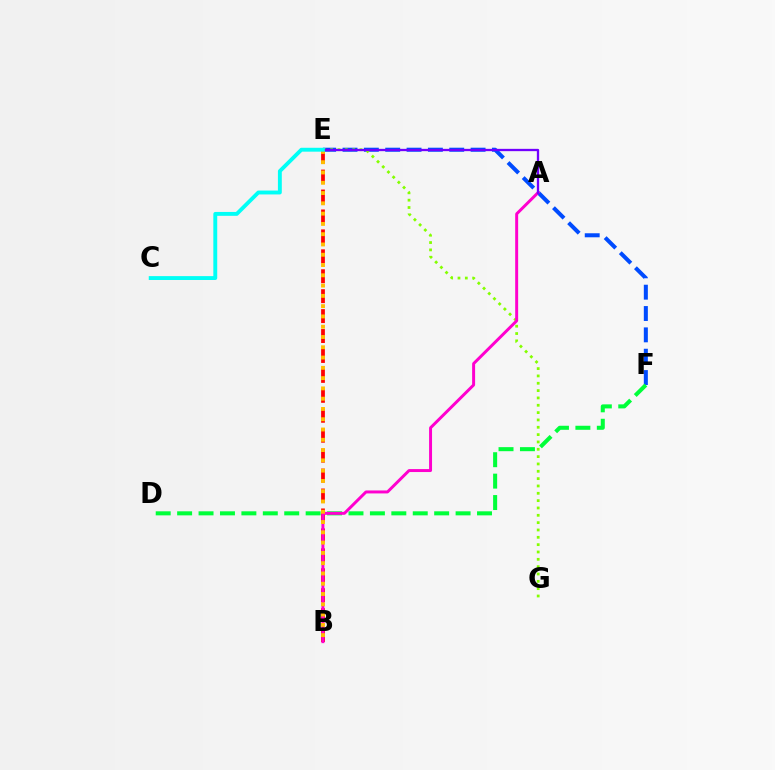{('E', 'F'): [{'color': '#004bff', 'line_style': 'dashed', 'thickness': 2.9}], ('B', 'E'): [{'color': '#ff0000', 'line_style': 'dashed', 'thickness': 2.71}, {'color': '#ffbd00', 'line_style': 'dotted', 'thickness': 2.79}], ('D', 'F'): [{'color': '#00ff39', 'line_style': 'dashed', 'thickness': 2.91}], ('E', 'G'): [{'color': '#84ff00', 'line_style': 'dotted', 'thickness': 1.99}], ('A', 'B'): [{'color': '#ff00cf', 'line_style': 'solid', 'thickness': 2.13}], ('A', 'E'): [{'color': '#7200ff', 'line_style': 'solid', 'thickness': 1.66}], ('C', 'E'): [{'color': '#00fff6', 'line_style': 'solid', 'thickness': 2.79}]}